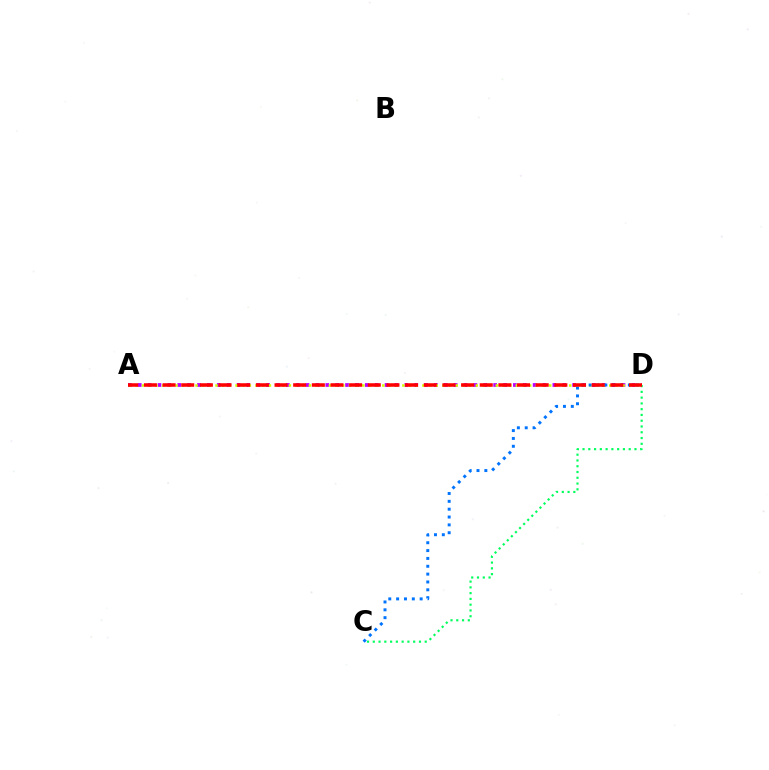{('A', 'D'): [{'color': '#b900ff', 'line_style': 'dotted', 'thickness': 2.68}, {'color': '#d1ff00', 'line_style': 'dotted', 'thickness': 1.81}, {'color': '#ff0000', 'line_style': 'dashed', 'thickness': 2.53}], ('C', 'D'): [{'color': '#00ff5c', 'line_style': 'dotted', 'thickness': 1.57}, {'color': '#0074ff', 'line_style': 'dotted', 'thickness': 2.13}]}